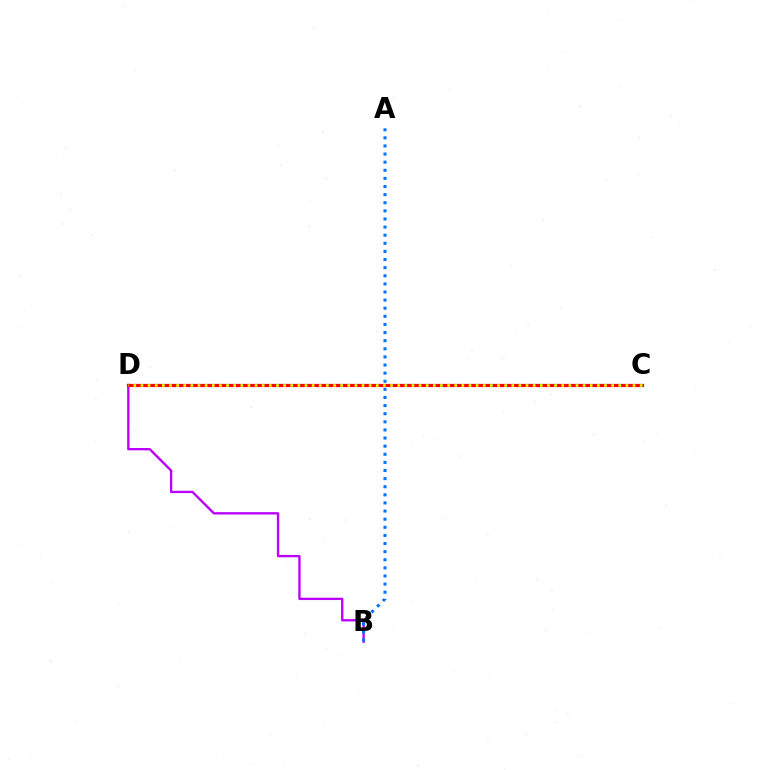{('B', 'D'): [{'color': '#b900ff', 'line_style': 'solid', 'thickness': 1.69}], ('C', 'D'): [{'color': '#00ff5c', 'line_style': 'dotted', 'thickness': 1.58}, {'color': '#ff0000', 'line_style': 'solid', 'thickness': 2.3}, {'color': '#d1ff00', 'line_style': 'dotted', 'thickness': 1.94}], ('A', 'B'): [{'color': '#0074ff', 'line_style': 'dotted', 'thickness': 2.2}]}